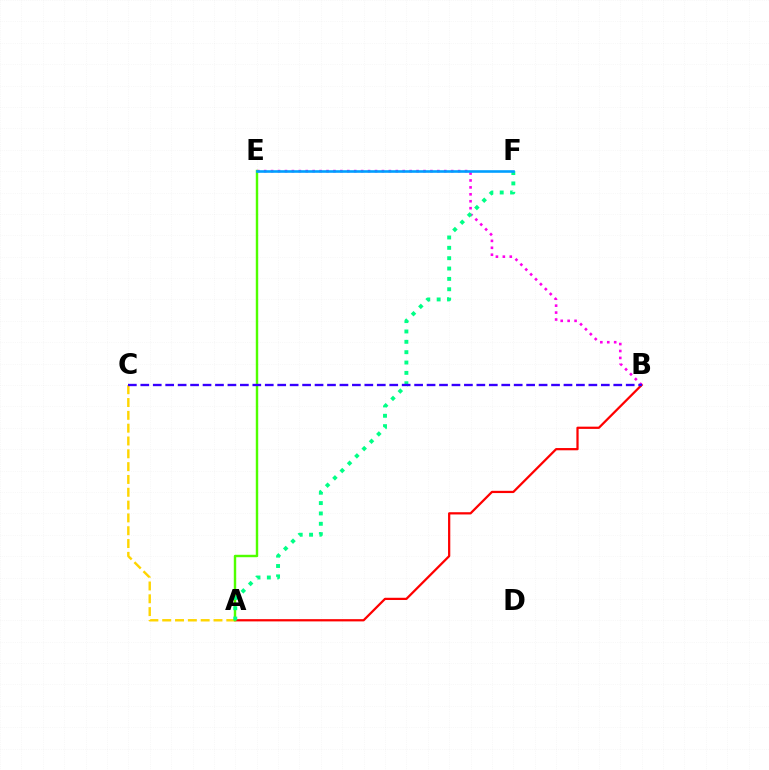{('A', 'B'): [{'color': '#ff0000', 'line_style': 'solid', 'thickness': 1.61}], ('B', 'E'): [{'color': '#ff00ed', 'line_style': 'dotted', 'thickness': 1.88}], ('A', 'C'): [{'color': '#ffd500', 'line_style': 'dashed', 'thickness': 1.74}], ('A', 'E'): [{'color': '#4fff00', 'line_style': 'solid', 'thickness': 1.75}], ('A', 'F'): [{'color': '#00ff86', 'line_style': 'dotted', 'thickness': 2.81}], ('E', 'F'): [{'color': '#009eff', 'line_style': 'solid', 'thickness': 1.88}], ('B', 'C'): [{'color': '#3700ff', 'line_style': 'dashed', 'thickness': 1.69}]}